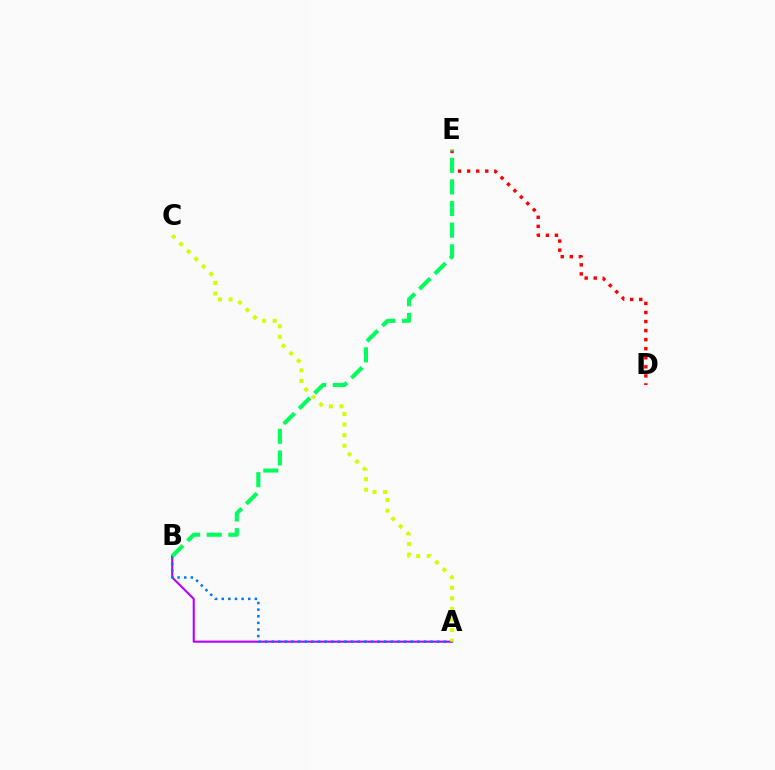{('A', 'B'): [{'color': '#b900ff', 'line_style': 'solid', 'thickness': 1.51}, {'color': '#0074ff', 'line_style': 'dotted', 'thickness': 1.8}], ('D', 'E'): [{'color': '#ff0000', 'line_style': 'dotted', 'thickness': 2.46}], ('A', 'C'): [{'color': '#d1ff00', 'line_style': 'dotted', 'thickness': 2.88}], ('B', 'E'): [{'color': '#00ff5c', 'line_style': 'dashed', 'thickness': 2.94}]}